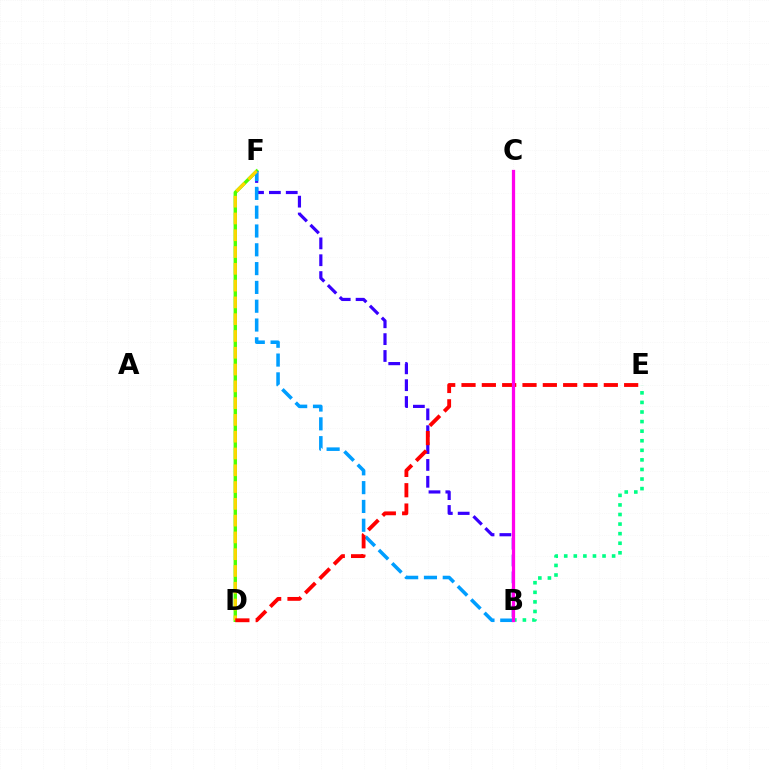{('B', 'E'): [{'color': '#00ff86', 'line_style': 'dotted', 'thickness': 2.6}], ('B', 'F'): [{'color': '#3700ff', 'line_style': 'dashed', 'thickness': 2.29}, {'color': '#009eff', 'line_style': 'dashed', 'thickness': 2.55}], ('D', 'F'): [{'color': '#4fff00', 'line_style': 'solid', 'thickness': 2.45}, {'color': '#ffd500', 'line_style': 'dashed', 'thickness': 2.28}], ('D', 'E'): [{'color': '#ff0000', 'line_style': 'dashed', 'thickness': 2.76}], ('B', 'C'): [{'color': '#ff00ed', 'line_style': 'solid', 'thickness': 2.34}]}